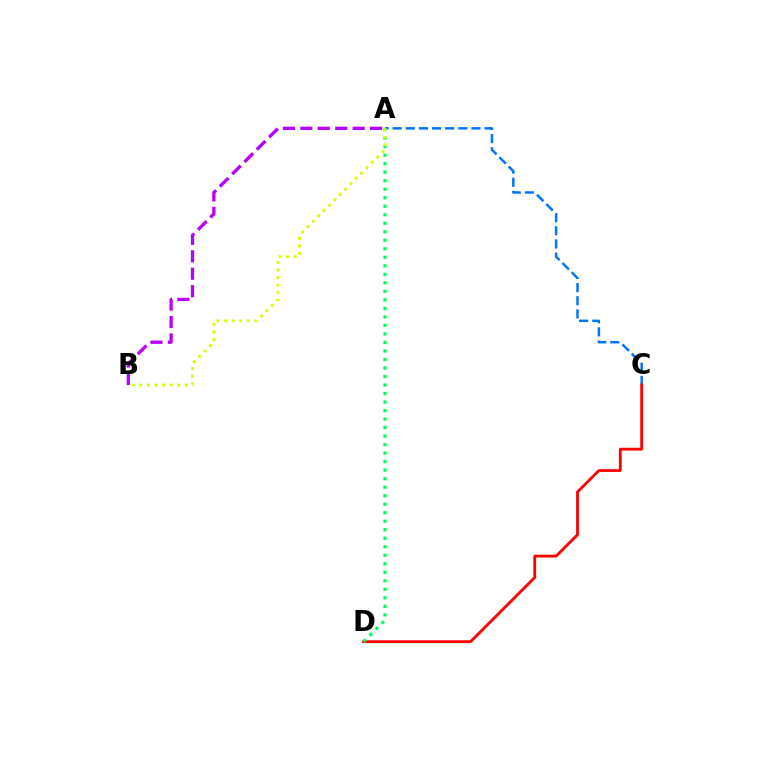{('A', 'C'): [{'color': '#0074ff', 'line_style': 'dashed', 'thickness': 1.78}], ('C', 'D'): [{'color': '#ff0000', 'line_style': 'solid', 'thickness': 2.03}], ('A', 'D'): [{'color': '#00ff5c', 'line_style': 'dotted', 'thickness': 2.31}], ('A', 'B'): [{'color': '#b900ff', 'line_style': 'dashed', 'thickness': 2.37}, {'color': '#d1ff00', 'line_style': 'dotted', 'thickness': 2.06}]}